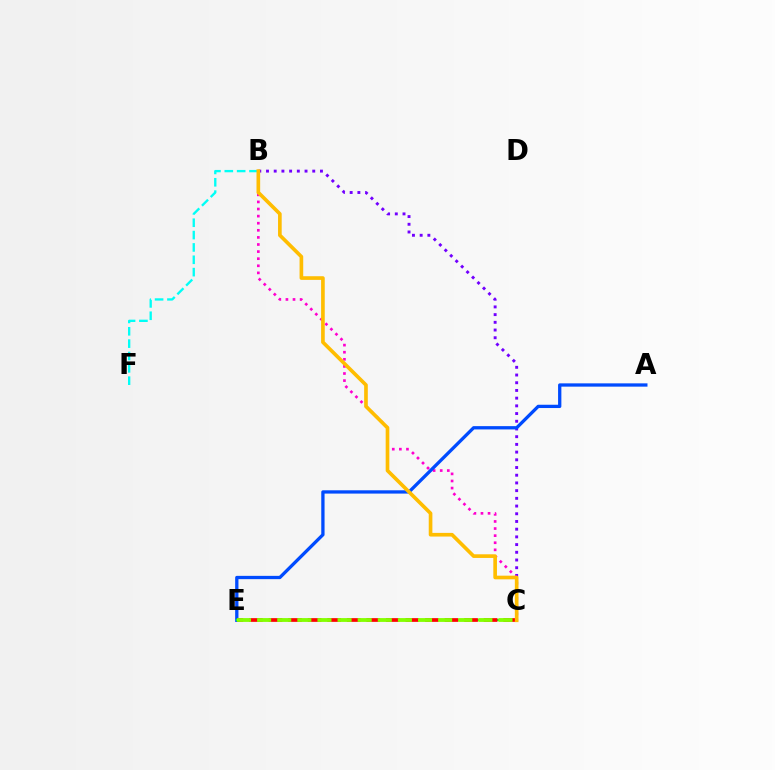{('B', 'C'): [{'color': '#7200ff', 'line_style': 'dotted', 'thickness': 2.09}, {'color': '#ff00cf', 'line_style': 'dotted', 'thickness': 1.93}, {'color': '#ffbd00', 'line_style': 'solid', 'thickness': 2.63}], ('B', 'F'): [{'color': '#00fff6', 'line_style': 'dashed', 'thickness': 1.68}], ('A', 'E'): [{'color': '#004bff', 'line_style': 'solid', 'thickness': 2.37}], ('C', 'E'): [{'color': '#00ff39', 'line_style': 'solid', 'thickness': 1.58}, {'color': '#ff0000', 'line_style': 'dashed', 'thickness': 2.66}, {'color': '#84ff00', 'line_style': 'dashed', 'thickness': 2.73}]}